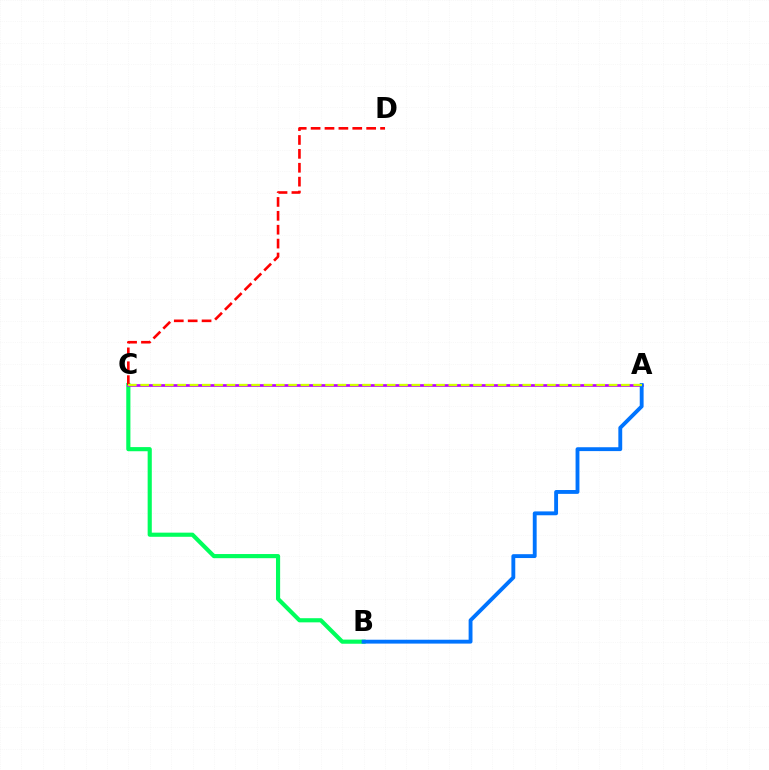{('B', 'C'): [{'color': '#00ff5c', 'line_style': 'solid', 'thickness': 2.98}], ('A', 'C'): [{'color': '#b900ff', 'line_style': 'solid', 'thickness': 1.93}, {'color': '#d1ff00', 'line_style': 'dashed', 'thickness': 1.67}], ('A', 'B'): [{'color': '#0074ff', 'line_style': 'solid', 'thickness': 2.78}], ('C', 'D'): [{'color': '#ff0000', 'line_style': 'dashed', 'thickness': 1.89}]}